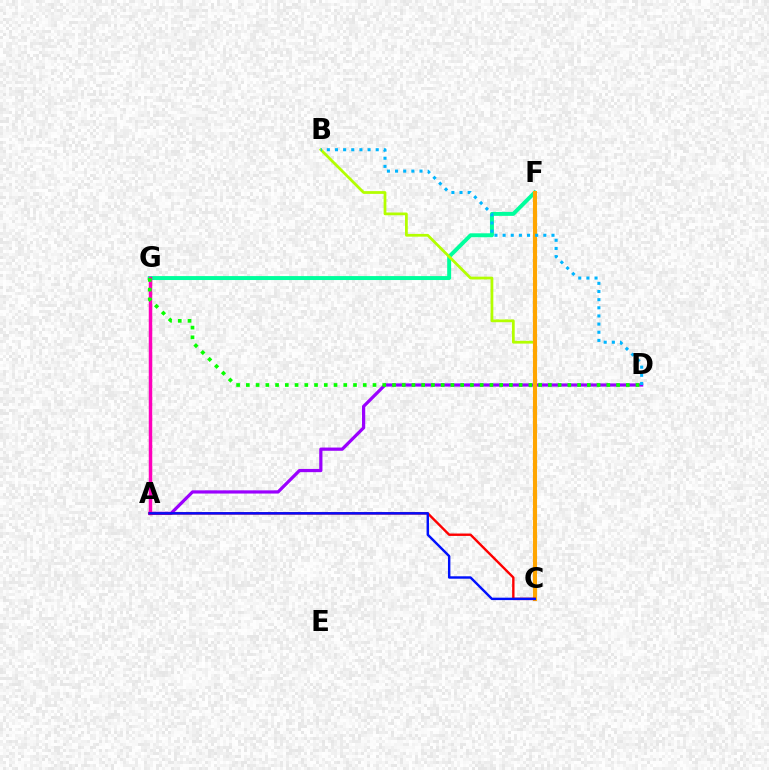{('F', 'G'): [{'color': '#00ff9d', 'line_style': 'solid', 'thickness': 2.84}], ('A', 'D'): [{'color': '#9b00ff', 'line_style': 'solid', 'thickness': 2.32}], ('A', 'G'): [{'color': '#ff00bd', 'line_style': 'solid', 'thickness': 2.51}], ('B', 'C'): [{'color': '#b3ff00', 'line_style': 'solid', 'thickness': 1.99}], ('C', 'F'): [{'color': '#ffa500', 'line_style': 'solid', 'thickness': 2.96}], ('A', 'C'): [{'color': '#ff0000', 'line_style': 'solid', 'thickness': 1.72}, {'color': '#0010ff', 'line_style': 'solid', 'thickness': 1.74}], ('B', 'D'): [{'color': '#00b5ff', 'line_style': 'dotted', 'thickness': 2.21}], ('D', 'G'): [{'color': '#08ff00', 'line_style': 'dotted', 'thickness': 2.65}]}